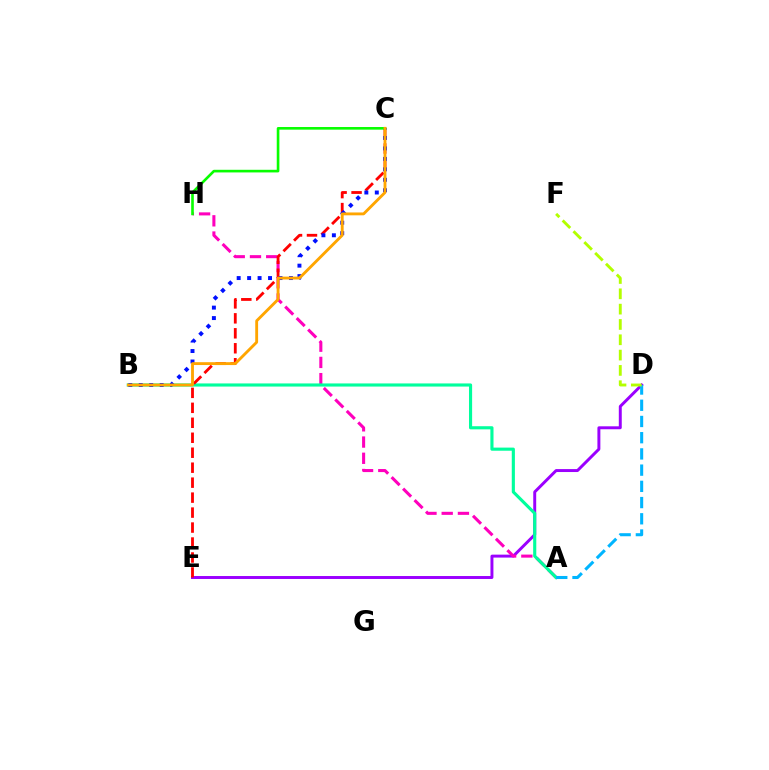{('D', 'E'): [{'color': '#9b00ff', 'line_style': 'solid', 'thickness': 2.12}], ('A', 'H'): [{'color': '#ff00bd', 'line_style': 'dashed', 'thickness': 2.2}], ('A', 'B'): [{'color': '#00ff9d', 'line_style': 'solid', 'thickness': 2.25}], ('C', 'E'): [{'color': '#ff0000', 'line_style': 'dashed', 'thickness': 2.03}], ('B', 'C'): [{'color': '#0010ff', 'line_style': 'dotted', 'thickness': 2.84}, {'color': '#ffa500', 'line_style': 'solid', 'thickness': 2.06}], ('A', 'D'): [{'color': '#00b5ff', 'line_style': 'dashed', 'thickness': 2.2}], ('C', 'H'): [{'color': '#08ff00', 'line_style': 'solid', 'thickness': 1.9}], ('D', 'F'): [{'color': '#b3ff00', 'line_style': 'dashed', 'thickness': 2.08}]}